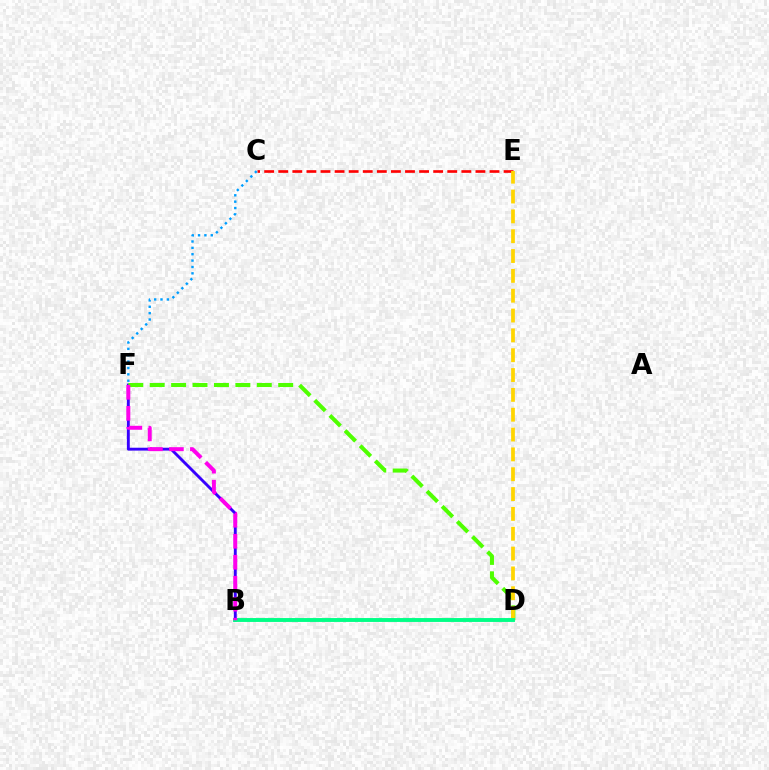{('B', 'F'): [{'color': '#3700ff', 'line_style': 'solid', 'thickness': 2.08}, {'color': '#ff00ed', 'line_style': 'dashed', 'thickness': 2.85}], ('C', 'E'): [{'color': '#ff0000', 'line_style': 'dashed', 'thickness': 1.91}], ('D', 'F'): [{'color': '#4fff00', 'line_style': 'dashed', 'thickness': 2.91}], ('C', 'F'): [{'color': '#009eff', 'line_style': 'dotted', 'thickness': 1.73}], ('D', 'E'): [{'color': '#ffd500', 'line_style': 'dashed', 'thickness': 2.69}], ('B', 'D'): [{'color': '#00ff86', 'line_style': 'solid', 'thickness': 2.8}]}